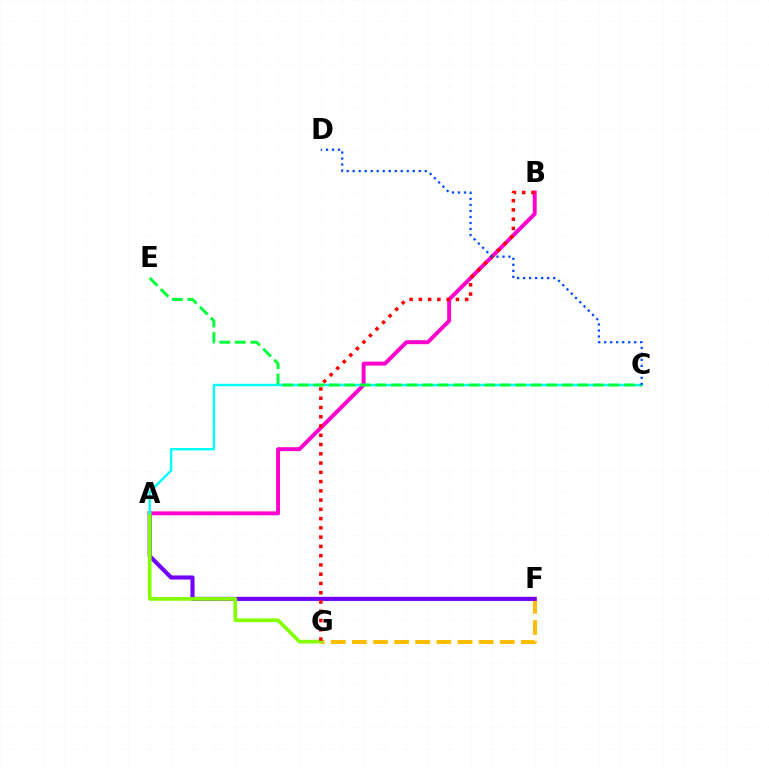{('F', 'G'): [{'color': '#ffbd00', 'line_style': 'dashed', 'thickness': 2.87}], ('A', 'F'): [{'color': '#7200ff', 'line_style': 'solid', 'thickness': 2.96}], ('A', 'B'): [{'color': '#ff00cf', 'line_style': 'solid', 'thickness': 2.83}], ('A', 'G'): [{'color': '#84ff00', 'line_style': 'solid', 'thickness': 2.65}], ('B', 'G'): [{'color': '#ff0000', 'line_style': 'dotted', 'thickness': 2.52}], ('A', 'C'): [{'color': '#00fff6', 'line_style': 'solid', 'thickness': 1.73}], ('C', 'E'): [{'color': '#00ff39', 'line_style': 'dashed', 'thickness': 2.11}], ('C', 'D'): [{'color': '#004bff', 'line_style': 'dotted', 'thickness': 1.63}]}